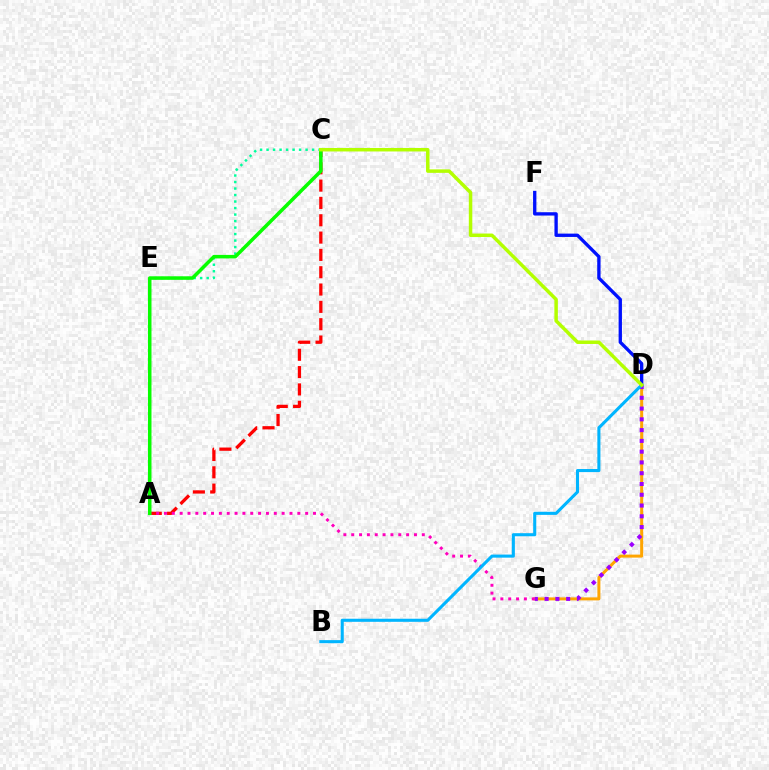{('C', 'E'): [{'color': '#00ff9d', 'line_style': 'dotted', 'thickness': 1.77}], ('D', 'G'): [{'color': '#ffa500', 'line_style': 'solid', 'thickness': 2.16}, {'color': '#9b00ff', 'line_style': 'dotted', 'thickness': 2.93}], ('D', 'F'): [{'color': '#0010ff', 'line_style': 'solid', 'thickness': 2.4}], ('A', 'C'): [{'color': '#ff0000', 'line_style': 'dashed', 'thickness': 2.35}, {'color': '#08ff00', 'line_style': 'solid', 'thickness': 2.54}], ('A', 'G'): [{'color': '#ff00bd', 'line_style': 'dotted', 'thickness': 2.13}], ('B', 'D'): [{'color': '#00b5ff', 'line_style': 'solid', 'thickness': 2.22}], ('C', 'D'): [{'color': '#b3ff00', 'line_style': 'solid', 'thickness': 2.51}]}